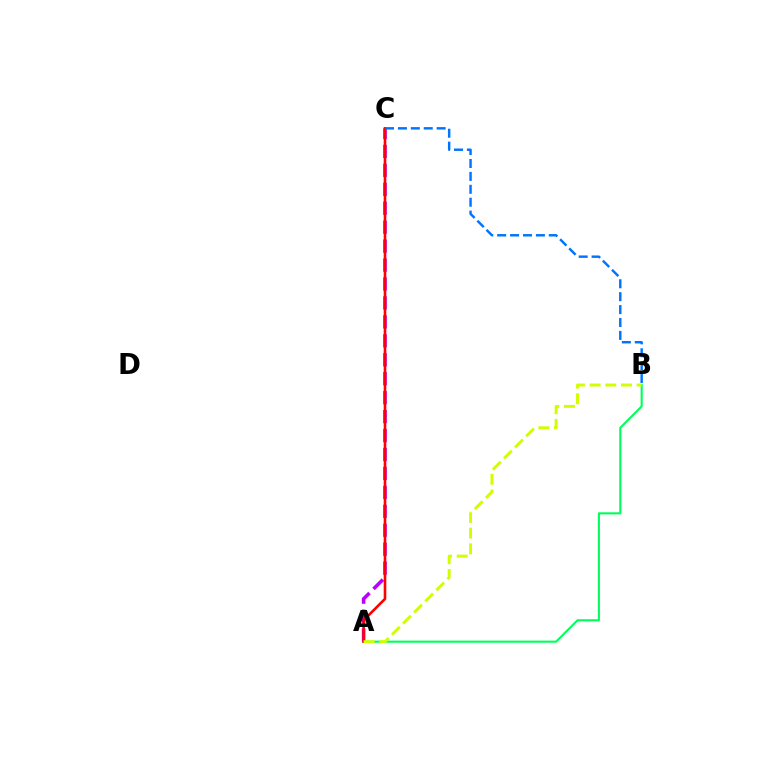{('A', 'B'): [{'color': '#00ff5c', 'line_style': 'solid', 'thickness': 1.52}, {'color': '#d1ff00', 'line_style': 'dashed', 'thickness': 2.13}], ('A', 'C'): [{'color': '#b900ff', 'line_style': 'dashed', 'thickness': 2.57}, {'color': '#ff0000', 'line_style': 'solid', 'thickness': 1.88}], ('B', 'C'): [{'color': '#0074ff', 'line_style': 'dashed', 'thickness': 1.75}]}